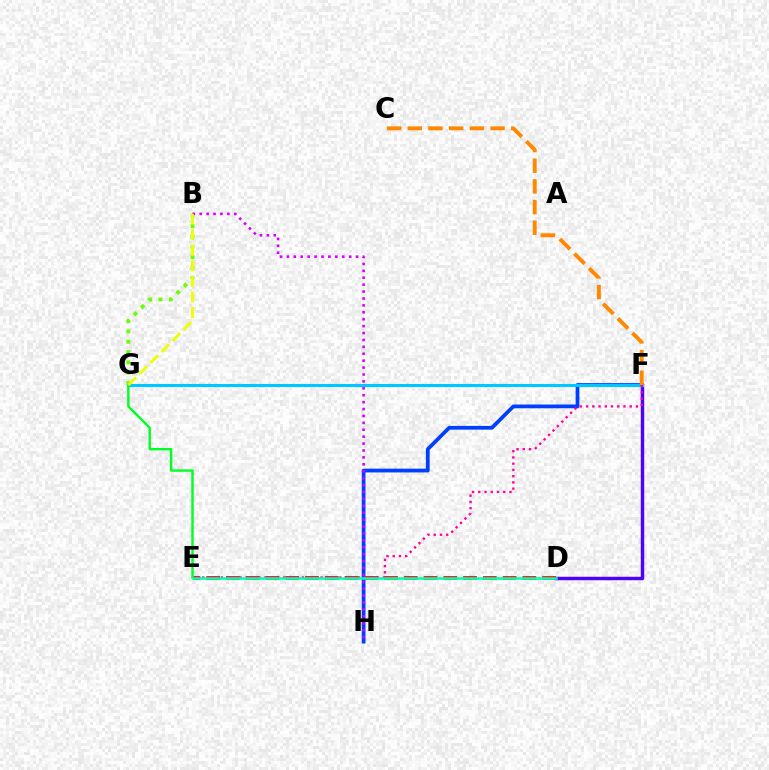{('D', 'F'): [{'color': '#4f00ff', 'line_style': 'solid', 'thickness': 2.48}], ('F', 'H'): [{'color': '#003fff', 'line_style': 'solid', 'thickness': 2.7}], ('D', 'E'): [{'color': '#ff0000', 'line_style': 'dashed', 'thickness': 2.68}, {'color': '#00ffaf', 'line_style': 'solid', 'thickness': 1.85}], ('F', 'G'): [{'color': '#00c7ff', 'line_style': 'solid', 'thickness': 2.22}], ('B', 'G'): [{'color': '#66ff00', 'line_style': 'dotted', 'thickness': 2.8}, {'color': '#eeff00', 'line_style': 'dashed', 'thickness': 2.12}], ('E', 'F'): [{'color': '#ff00a0', 'line_style': 'dotted', 'thickness': 1.69}], ('C', 'F'): [{'color': '#ff8800', 'line_style': 'dashed', 'thickness': 2.81}], ('B', 'H'): [{'color': '#d600ff', 'line_style': 'dotted', 'thickness': 1.88}], ('E', 'G'): [{'color': '#00ff27', 'line_style': 'solid', 'thickness': 1.75}]}